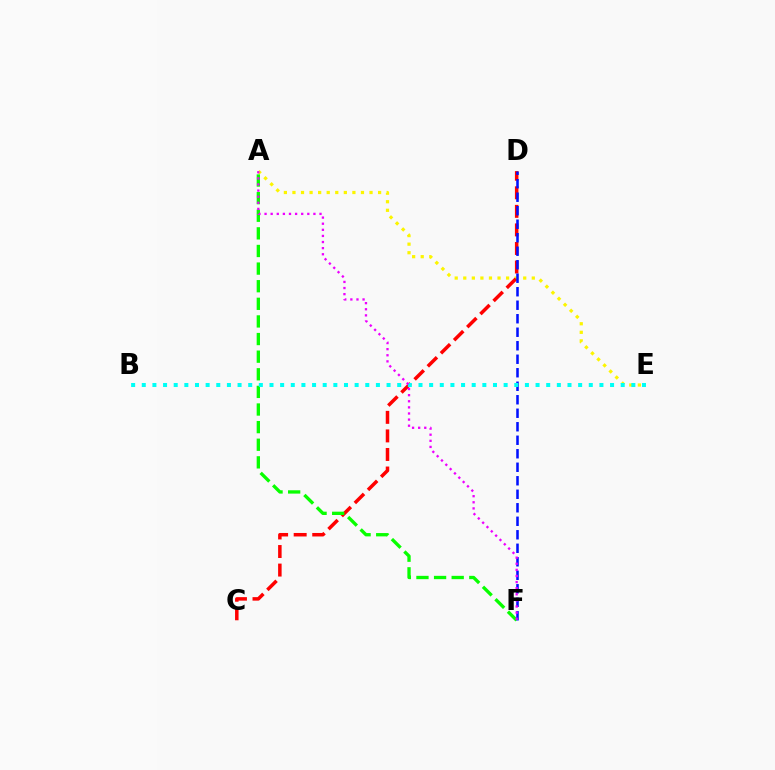{('A', 'E'): [{'color': '#fcf500', 'line_style': 'dotted', 'thickness': 2.33}], ('C', 'D'): [{'color': '#ff0000', 'line_style': 'dashed', 'thickness': 2.52}], ('A', 'F'): [{'color': '#08ff00', 'line_style': 'dashed', 'thickness': 2.39}, {'color': '#ee00ff', 'line_style': 'dotted', 'thickness': 1.66}], ('D', 'F'): [{'color': '#0010ff', 'line_style': 'dashed', 'thickness': 1.83}], ('B', 'E'): [{'color': '#00fff6', 'line_style': 'dotted', 'thickness': 2.89}]}